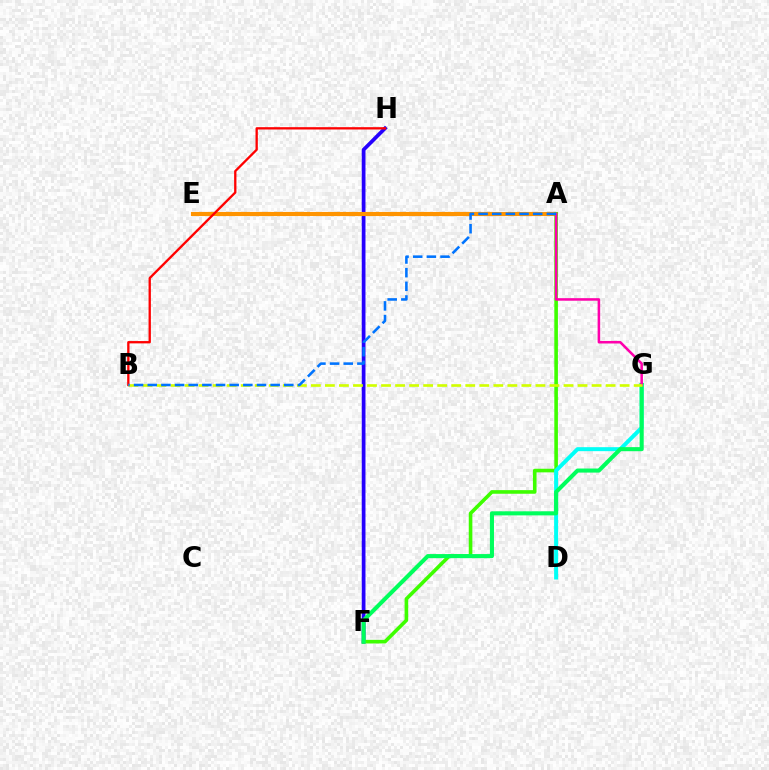{('F', 'H'): [{'color': '#2500ff', 'line_style': 'solid', 'thickness': 2.69}], ('A', 'E'): [{'color': '#b900ff', 'line_style': 'dotted', 'thickness': 2.1}, {'color': '#ff9400', 'line_style': 'solid', 'thickness': 2.97}], ('A', 'F'): [{'color': '#3dff00', 'line_style': 'solid', 'thickness': 2.6}], ('D', 'G'): [{'color': '#00fff6', 'line_style': 'solid', 'thickness': 2.87}], ('F', 'G'): [{'color': '#00ff5c', 'line_style': 'solid', 'thickness': 2.93}], ('A', 'G'): [{'color': '#ff00ac', 'line_style': 'solid', 'thickness': 1.83}], ('B', 'H'): [{'color': '#ff0000', 'line_style': 'solid', 'thickness': 1.67}], ('B', 'G'): [{'color': '#d1ff00', 'line_style': 'dashed', 'thickness': 1.91}], ('A', 'B'): [{'color': '#0074ff', 'line_style': 'dashed', 'thickness': 1.86}]}